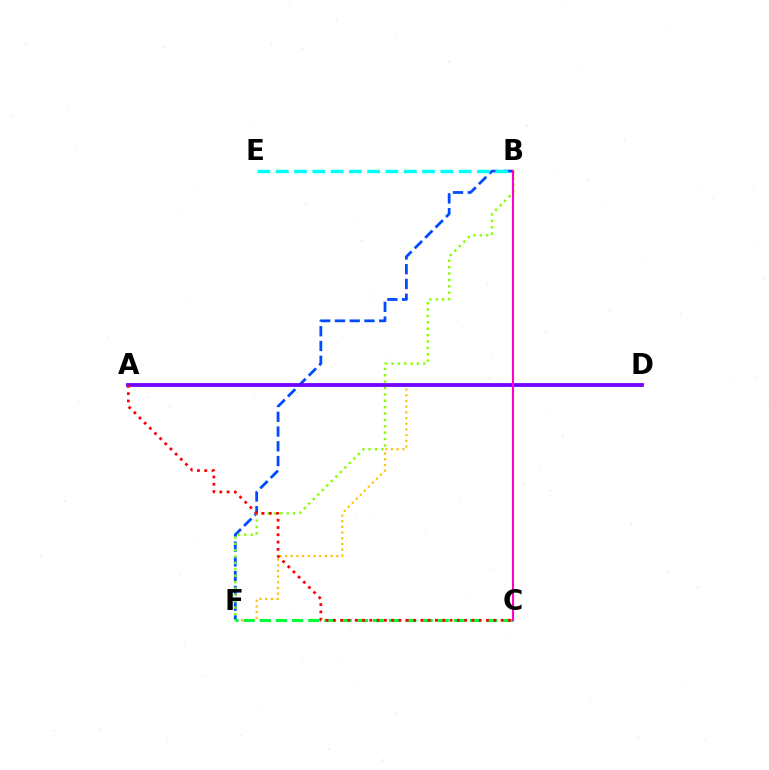{('B', 'F'): [{'color': '#004bff', 'line_style': 'dashed', 'thickness': 2.0}, {'color': '#84ff00', 'line_style': 'dotted', 'thickness': 1.73}], ('B', 'E'): [{'color': '#00fff6', 'line_style': 'dashed', 'thickness': 2.48}], ('D', 'F'): [{'color': '#ffbd00', 'line_style': 'dotted', 'thickness': 1.55}], ('C', 'F'): [{'color': '#00ff39', 'line_style': 'dashed', 'thickness': 2.2}], ('A', 'D'): [{'color': '#7200ff', 'line_style': 'solid', 'thickness': 2.72}], ('A', 'C'): [{'color': '#ff0000', 'line_style': 'dotted', 'thickness': 1.98}], ('B', 'C'): [{'color': '#ff00cf', 'line_style': 'solid', 'thickness': 1.52}]}